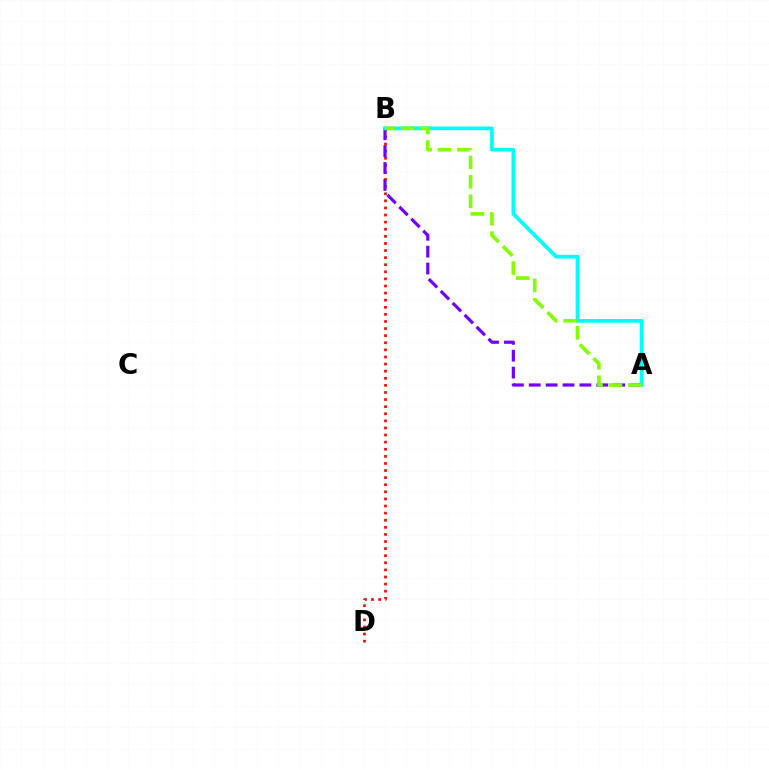{('B', 'D'): [{'color': '#ff0000', 'line_style': 'dotted', 'thickness': 1.93}], ('A', 'B'): [{'color': '#7200ff', 'line_style': 'dashed', 'thickness': 2.29}, {'color': '#00fff6', 'line_style': 'solid', 'thickness': 2.67}, {'color': '#84ff00', 'line_style': 'dashed', 'thickness': 2.64}]}